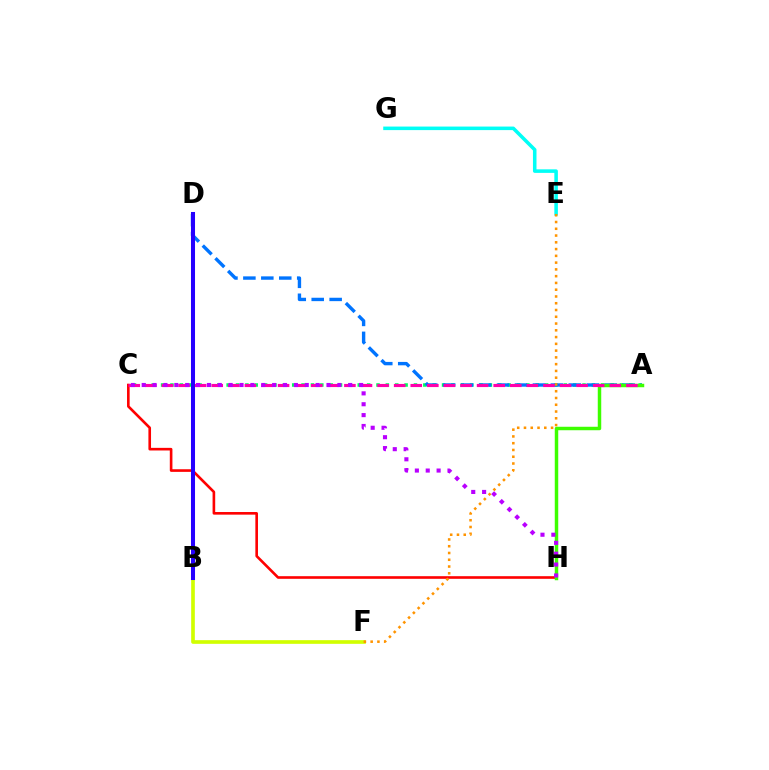{('A', 'C'): [{'color': '#00ff5c', 'line_style': 'dotted', 'thickness': 2.54}, {'color': '#ff00ac', 'line_style': 'dashed', 'thickness': 2.25}], ('C', 'H'): [{'color': '#ff0000', 'line_style': 'solid', 'thickness': 1.89}, {'color': '#b900ff', 'line_style': 'dotted', 'thickness': 2.95}], ('E', 'G'): [{'color': '#00fff6', 'line_style': 'solid', 'thickness': 2.55}], ('A', 'D'): [{'color': '#0074ff', 'line_style': 'dashed', 'thickness': 2.44}], ('A', 'H'): [{'color': '#3dff00', 'line_style': 'solid', 'thickness': 2.5}], ('B', 'F'): [{'color': '#d1ff00', 'line_style': 'solid', 'thickness': 2.64}], ('E', 'F'): [{'color': '#ff9400', 'line_style': 'dotted', 'thickness': 1.84}], ('B', 'D'): [{'color': '#2500ff', 'line_style': 'solid', 'thickness': 2.91}]}